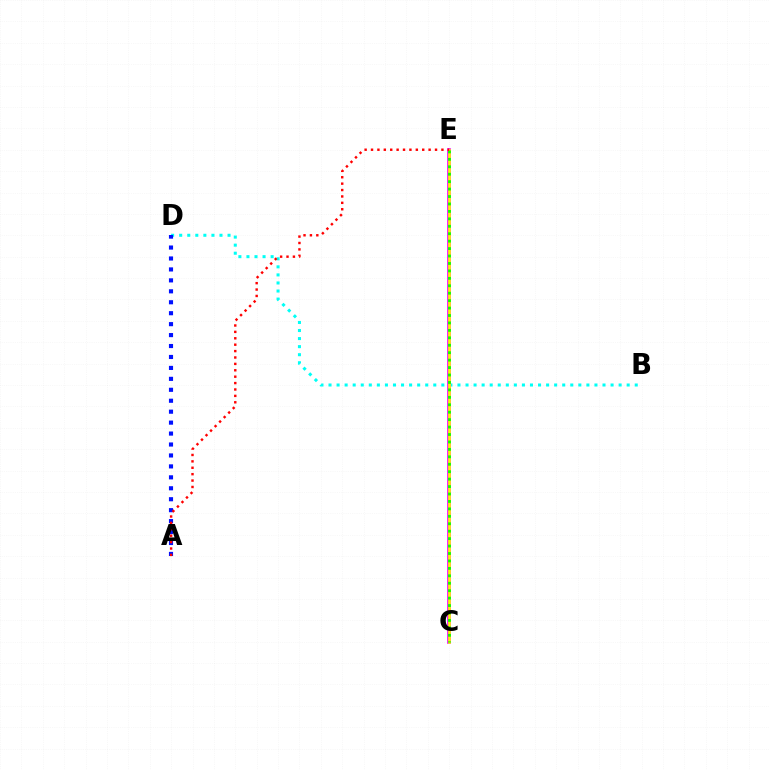{('B', 'D'): [{'color': '#00fff6', 'line_style': 'dotted', 'thickness': 2.19}], ('A', 'D'): [{'color': '#0010ff', 'line_style': 'dotted', 'thickness': 2.97}], ('C', 'E'): [{'color': '#ee00ff', 'line_style': 'solid', 'thickness': 2.63}, {'color': '#fcf500', 'line_style': 'solid', 'thickness': 1.89}, {'color': '#08ff00', 'line_style': 'dotted', 'thickness': 2.02}], ('A', 'E'): [{'color': '#ff0000', 'line_style': 'dotted', 'thickness': 1.74}]}